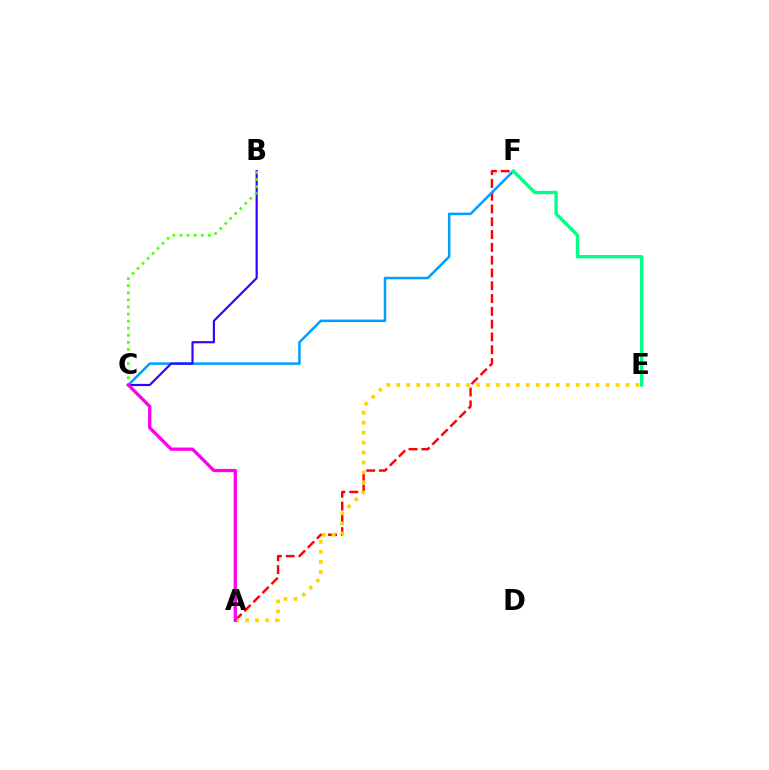{('A', 'F'): [{'color': '#ff0000', 'line_style': 'dashed', 'thickness': 1.74}], ('C', 'F'): [{'color': '#009eff', 'line_style': 'solid', 'thickness': 1.8}], ('B', 'C'): [{'color': '#3700ff', 'line_style': 'solid', 'thickness': 1.57}, {'color': '#4fff00', 'line_style': 'dotted', 'thickness': 1.93}], ('A', 'E'): [{'color': '#ffd500', 'line_style': 'dotted', 'thickness': 2.71}], ('A', 'C'): [{'color': '#ff00ed', 'line_style': 'solid', 'thickness': 2.36}], ('E', 'F'): [{'color': '#00ff86', 'line_style': 'solid', 'thickness': 2.4}]}